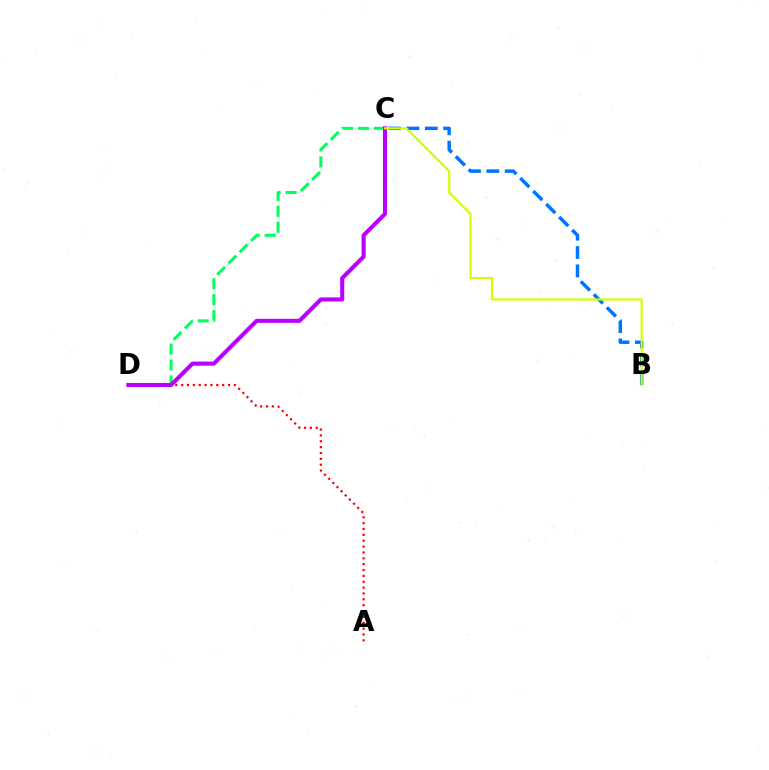{('A', 'D'): [{'color': '#ff0000', 'line_style': 'dotted', 'thickness': 1.59}], ('C', 'D'): [{'color': '#00ff5c', 'line_style': 'dashed', 'thickness': 2.16}, {'color': '#b900ff', 'line_style': 'solid', 'thickness': 2.94}], ('B', 'C'): [{'color': '#0074ff', 'line_style': 'dashed', 'thickness': 2.49}, {'color': '#d1ff00', 'line_style': 'solid', 'thickness': 1.57}]}